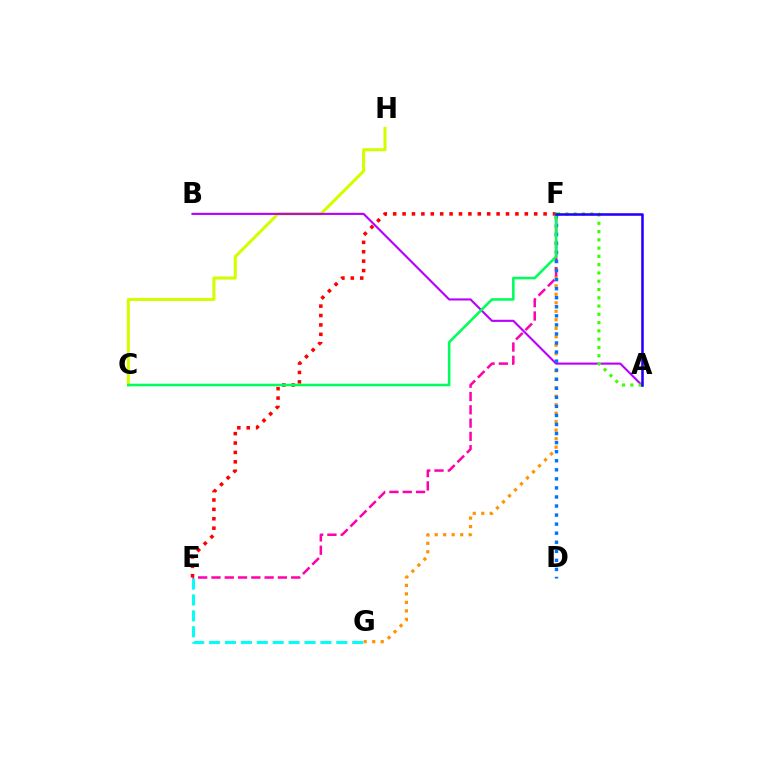{('F', 'G'): [{'color': '#ff9400', 'line_style': 'dotted', 'thickness': 2.31}], ('E', 'G'): [{'color': '#00fff6', 'line_style': 'dashed', 'thickness': 2.16}], ('C', 'H'): [{'color': '#d1ff00', 'line_style': 'solid', 'thickness': 2.2}], ('E', 'F'): [{'color': '#ff00ac', 'line_style': 'dashed', 'thickness': 1.81}, {'color': '#ff0000', 'line_style': 'dotted', 'thickness': 2.55}], ('A', 'B'): [{'color': '#b900ff', 'line_style': 'solid', 'thickness': 1.52}], ('D', 'F'): [{'color': '#0074ff', 'line_style': 'dotted', 'thickness': 2.46}], ('A', 'F'): [{'color': '#3dff00', 'line_style': 'dotted', 'thickness': 2.25}, {'color': '#2500ff', 'line_style': 'solid', 'thickness': 1.85}], ('C', 'F'): [{'color': '#00ff5c', 'line_style': 'solid', 'thickness': 1.86}]}